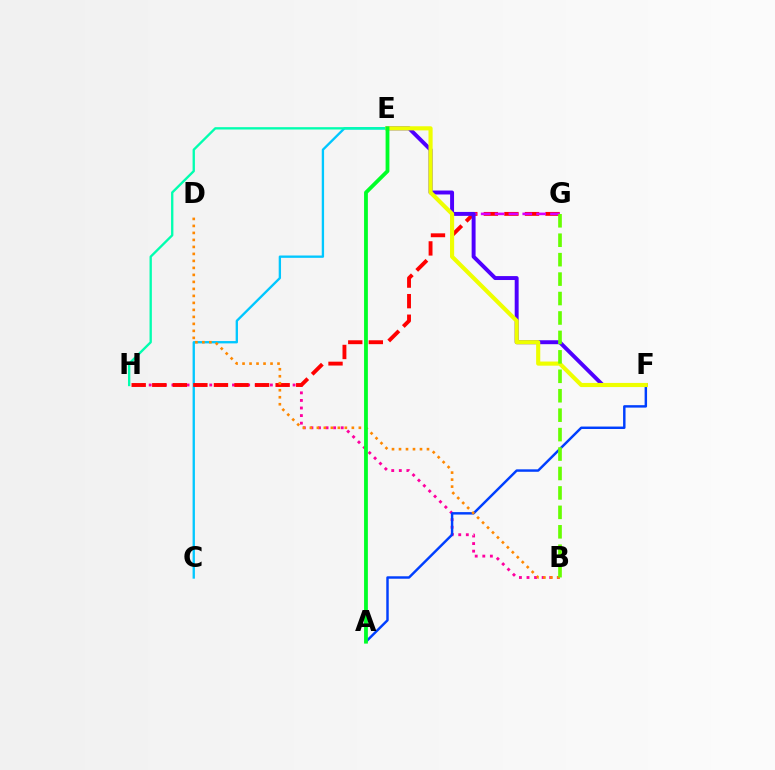{('B', 'H'): [{'color': '#ff00a0', 'line_style': 'dotted', 'thickness': 2.06}], ('C', 'E'): [{'color': '#00c7ff', 'line_style': 'solid', 'thickness': 1.68}], ('G', 'H'): [{'color': '#ff0000', 'line_style': 'dashed', 'thickness': 2.79}], ('A', 'F'): [{'color': '#003fff', 'line_style': 'solid', 'thickness': 1.77}], ('B', 'D'): [{'color': '#ff8800', 'line_style': 'dotted', 'thickness': 1.9}], ('E', 'G'): [{'color': '#d600ff', 'line_style': 'dashed', 'thickness': 1.88}], ('E', 'F'): [{'color': '#4f00ff', 'line_style': 'solid', 'thickness': 2.83}, {'color': '#eeff00', 'line_style': 'solid', 'thickness': 2.98}], ('E', 'H'): [{'color': '#00ffaf', 'line_style': 'solid', 'thickness': 1.68}], ('A', 'E'): [{'color': '#00ff27', 'line_style': 'solid', 'thickness': 2.74}], ('B', 'G'): [{'color': '#66ff00', 'line_style': 'dashed', 'thickness': 2.64}]}